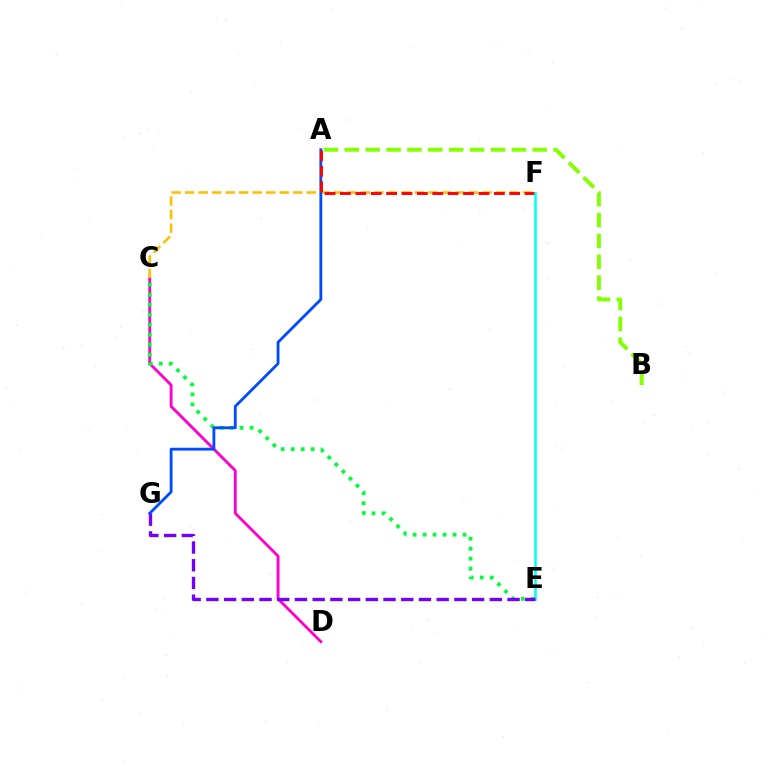{('A', 'B'): [{'color': '#84ff00', 'line_style': 'dashed', 'thickness': 2.84}], ('C', 'D'): [{'color': '#ff00cf', 'line_style': 'solid', 'thickness': 2.06}], ('C', 'F'): [{'color': '#ffbd00', 'line_style': 'dashed', 'thickness': 1.84}], ('C', 'E'): [{'color': '#00ff39', 'line_style': 'dotted', 'thickness': 2.72}], ('A', 'G'): [{'color': '#004bff', 'line_style': 'solid', 'thickness': 2.03}], ('A', 'F'): [{'color': '#ff0000', 'line_style': 'dashed', 'thickness': 2.09}], ('E', 'F'): [{'color': '#00fff6', 'line_style': 'solid', 'thickness': 1.86}], ('E', 'G'): [{'color': '#7200ff', 'line_style': 'dashed', 'thickness': 2.41}]}